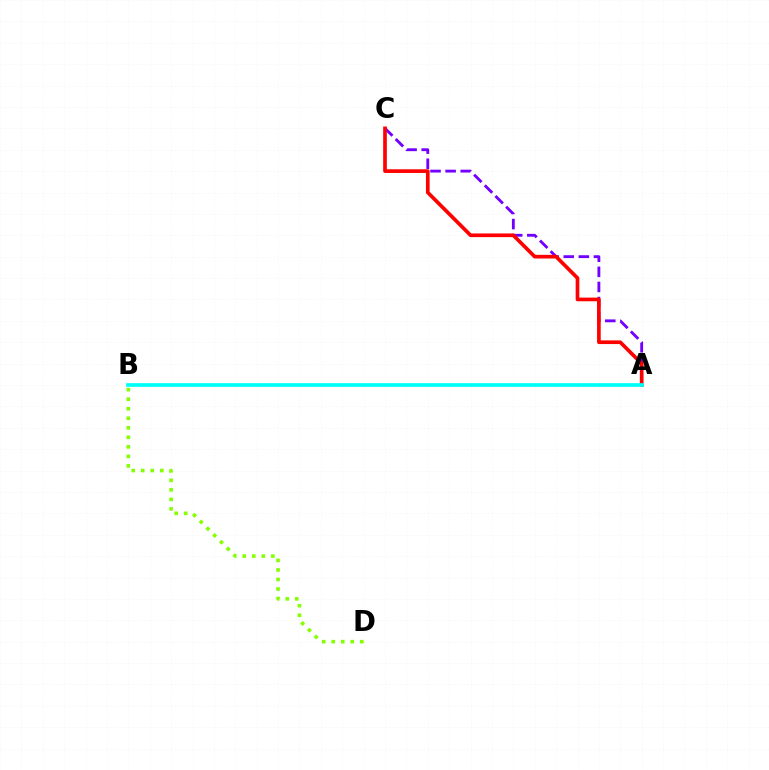{('A', 'C'): [{'color': '#7200ff', 'line_style': 'dashed', 'thickness': 2.05}, {'color': '#ff0000', 'line_style': 'solid', 'thickness': 2.65}], ('B', 'D'): [{'color': '#84ff00', 'line_style': 'dotted', 'thickness': 2.59}], ('A', 'B'): [{'color': '#00fff6', 'line_style': 'solid', 'thickness': 2.67}]}